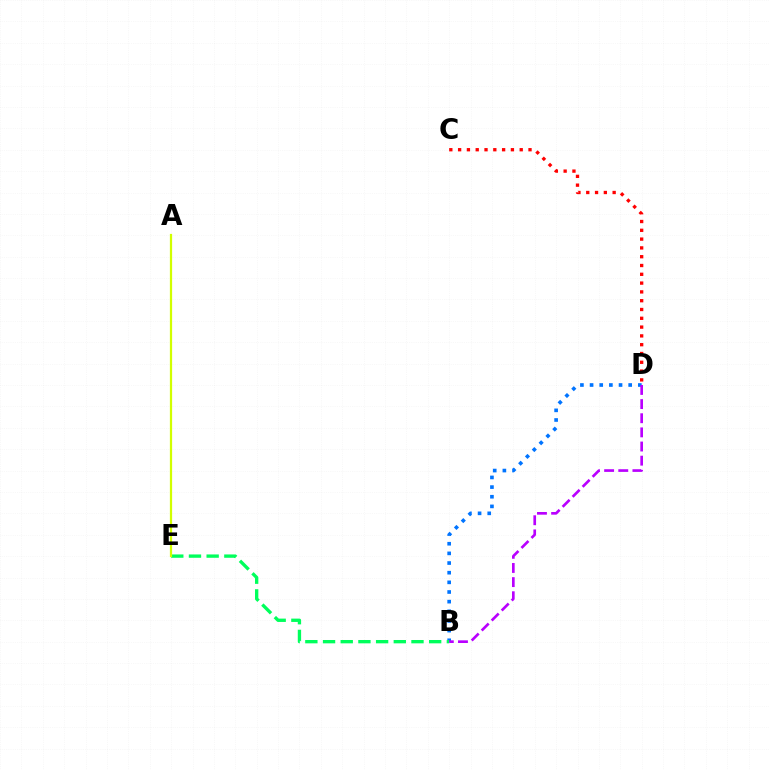{('C', 'D'): [{'color': '#ff0000', 'line_style': 'dotted', 'thickness': 2.39}], ('B', 'D'): [{'color': '#0074ff', 'line_style': 'dotted', 'thickness': 2.62}, {'color': '#b900ff', 'line_style': 'dashed', 'thickness': 1.92}], ('B', 'E'): [{'color': '#00ff5c', 'line_style': 'dashed', 'thickness': 2.4}], ('A', 'E'): [{'color': '#d1ff00', 'line_style': 'solid', 'thickness': 1.61}]}